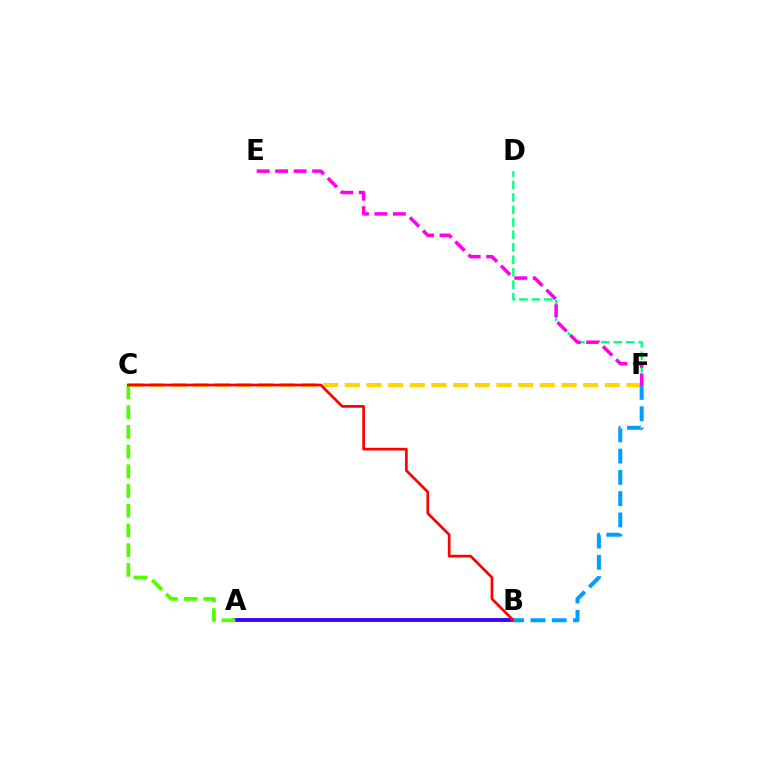{('D', 'F'): [{'color': '#00ff86', 'line_style': 'dashed', 'thickness': 1.69}], ('A', 'B'): [{'color': '#3700ff', 'line_style': 'solid', 'thickness': 2.76}], ('C', 'F'): [{'color': '#ffd500', 'line_style': 'dashed', 'thickness': 2.94}], ('E', 'F'): [{'color': '#ff00ed', 'line_style': 'dashed', 'thickness': 2.51}], ('A', 'C'): [{'color': '#4fff00', 'line_style': 'dashed', 'thickness': 2.68}], ('B', 'C'): [{'color': '#ff0000', 'line_style': 'solid', 'thickness': 1.94}], ('B', 'F'): [{'color': '#009eff', 'line_style': 'dashed', 'thickness': 2.89}]}